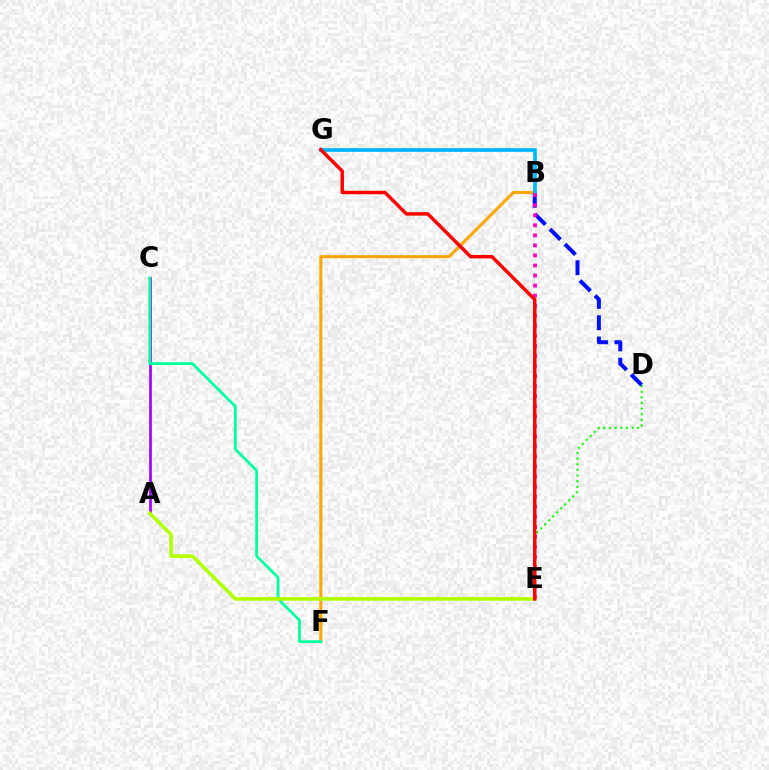{('B', 'F'): [{'color': '#ffa500', 'line_style': 'solid', 'thickness': 2.19}], ('D', 'E'): [{'color': '#08ff00', 'line_style': 'dotted', 'thickness': 1.53}], ('A', 'C'): [{'color': '#9b00ff', 'line_style': 'solid', 'thickness': 1.91}], ('B', 'D'): [{'color': '#0010ff', 'line_style': 'dashed', 'thickness': 2.89}], ('C', 'F'): [{'color': '#00ff9d', 'line_style': 'solid', 'thickness': 2.0}], ('B', 'G'): [{'color': '#00b5ff', 'line_style': 'solid', 'thickness': 2.67}], ('B', 'E'): [{'color': '#ff00bd', 'line_style': 'dotted', 'thickness': 2.73}], ('A', 'E'): [{'color': '#b3ff00', 'line_style': 'solid', 'thickness': 2.62}], ('E', 'G'): [{'color': '#ff0000', 'line_style': 'solid', 'thickness': 2.51}]}